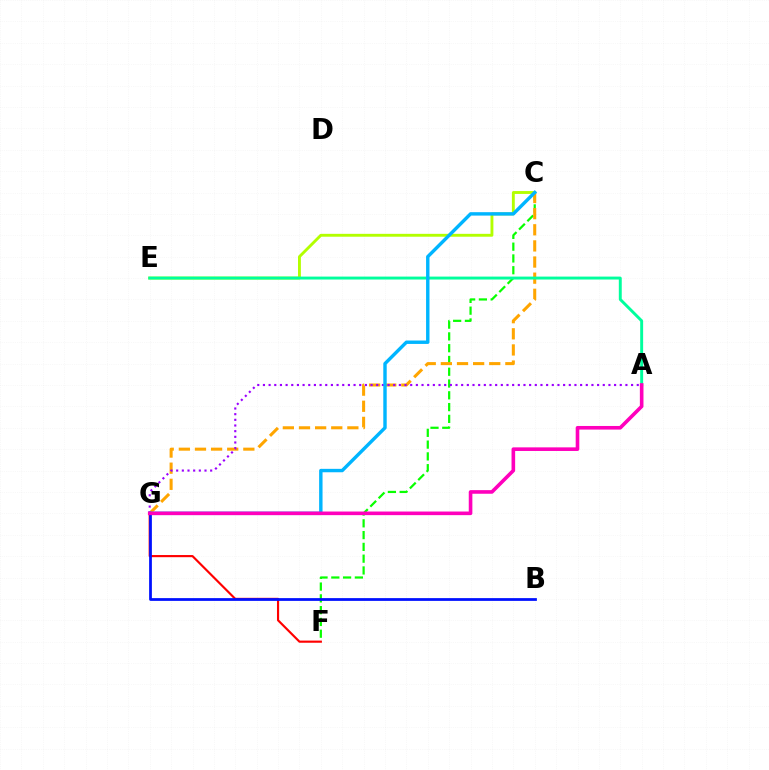{('C', 'F'): [{'color': '#08ff00', 'line_style': 'dashed', 'thickness': 1.6}], ('F', 'G'): [{'color': '#ff0000', 'line_style': 'solid', 'thickness': 1.55}], ('C', 'G'): [{'color': '#ffa500', 'line_style': 'dashed', 'thickness': 2.19}, {'color': '#00b5ff', 'line_style': 'solid', 'thickness': 2.46}], ('A', 'G'): [{'color': '#9b00ff', 'line_style': 'dotted', 'thickness': 1.54}, {'color': '#ff00bd', 'line_style': 'solid', 'thickness': 2.6}], ('B', 'G'): [{'color': '#0010ff', 'line_style': 'solid', 'thickness': 1.98}], ('C', 'E'): [{'color': '#b3ff00', 'line_style': 'solid', 'thickness': 2.07}], ('A', 'E'): [{'color': '#00ff9d', 'line_style': 'solid', 'thickness': 2.11}]}